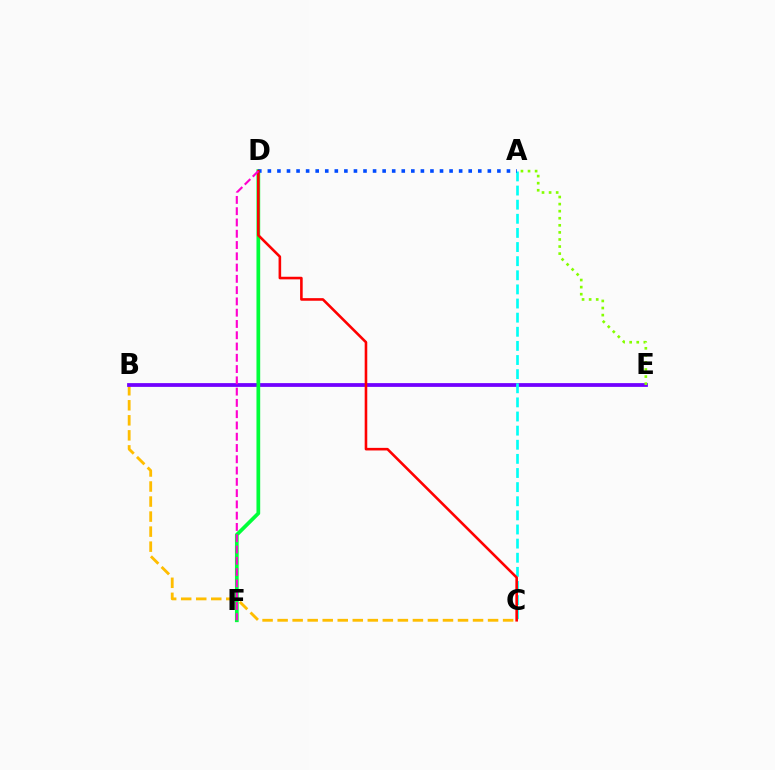{('B', 'C'): [{'color': '#ffbd00', 'line_style': 'dashed', 'thickness': 2.04}], ('B', 'E'): [{'color': '#7200ff', 'line_style': 'solid', 'thickness': 2.71}], ('D', 'F'): [{'color': '#00ff39', 'line_style': 'solid', 'thickness': 2.68}, {'color': '#ff00cf', 'line_style': 'dashed', 'thickness': 1.53}], ('A', 'C'): [{'color': '#00fff6', 'line_style': 'dashed', 'thickness': 1.92}], ('A', 'E'): [{'color': '#84ff00', 'line_style': 'dotted', 'thickness': 1.92}], ('A', 'D'): [{'color': '#004bff', 'line_style': 'dotted', 'thickness': 2.6}], ('C', 'D'): [{'color': '#ff0000', 'line_style': 'solid', 'thickness': 1.87}]}